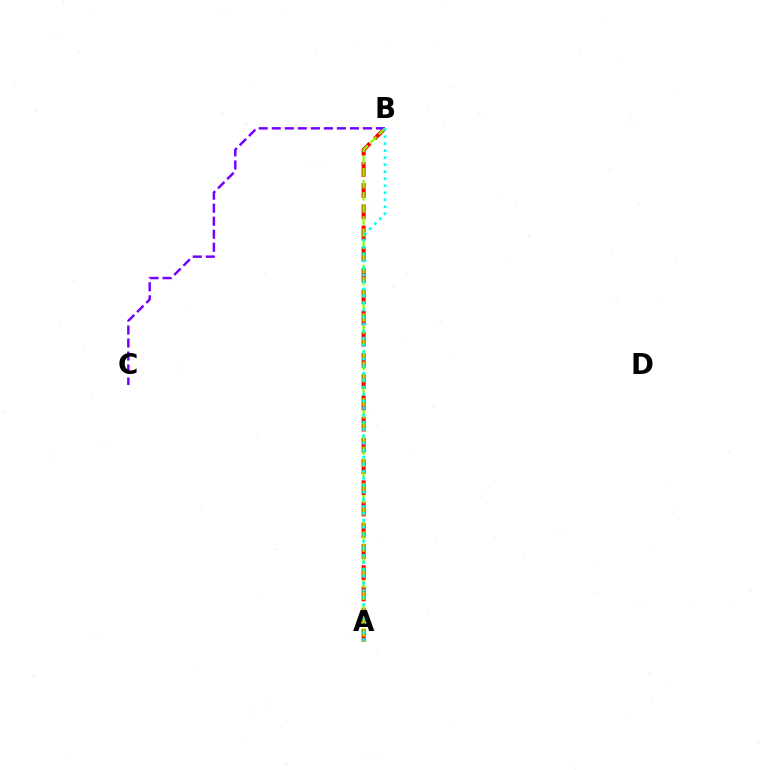{('A', 'B'): [{'color': '#ff0000', 'line_style': 'dashed', 'thickness': 2.88}, {'color': '#84ff00', 'line_style': 'dashed', 'thickness': 1.65}, {'color': '#00fff6', 'line_style': 'dotted', 'thickness': 1.9}], ('B', 'C'): [{'color': '#7200ff', 'line_style': 'dashed', 'thickness': 1.77}]}